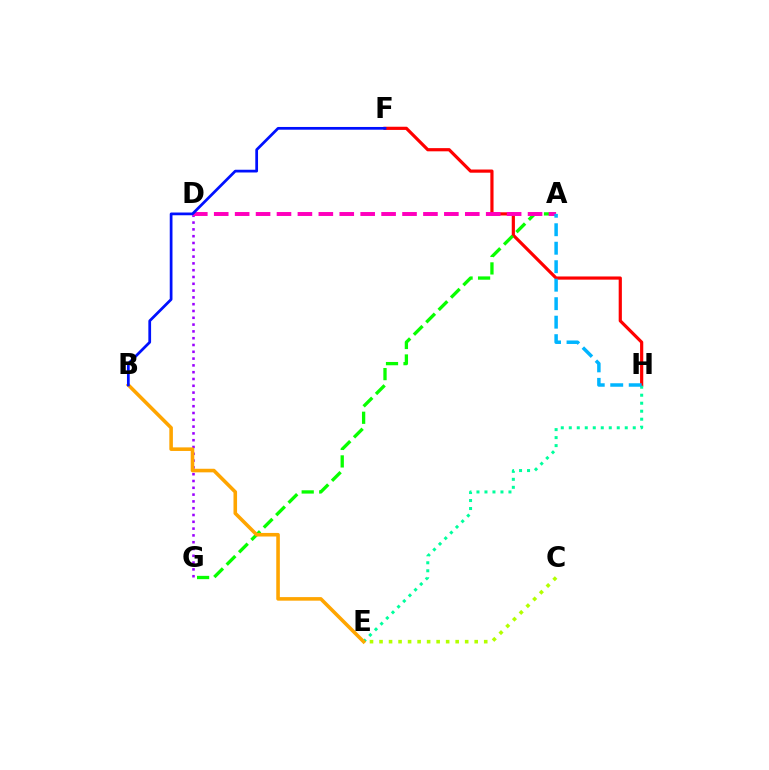{('F', 'H'): [{'color': '#ff0000', 'line_style': 'solid', 'thickness': 2.29}], ('D', 'G'): [{'color': '#9b00ff', 'line_style': 'dotted', 'thickness': 1.85}], ('A', 'G'): [{'color': '#08ff00', 'line_style': 'dashed', 'thickness': 2.38}], ('E', 'H'): [{'color': '#00ff9d', 'line_style': 'dotted', 'thickness': 2.17}], ('A', 'D'): [{'color': '#ff00bd', 'line_style': 'dashed', 'thickness': 2.84}], ('B', 'E'): [{'color': '#ffa500', 'line_style': 'solid', 'thickness': 2.58}], ('B', 'F'): [{'color': '#0010ff', 'line_style': 'solid', 'thickness': 1.97}], ('C', 'E'): [{'color': '#b3ff00', 'line_style': 'dotted', 'thickness': 2.59}], ('A', 'H'): [{'color': '#00b5ff', 'line_style': 'dashed', 'thickness': 2.51}]}